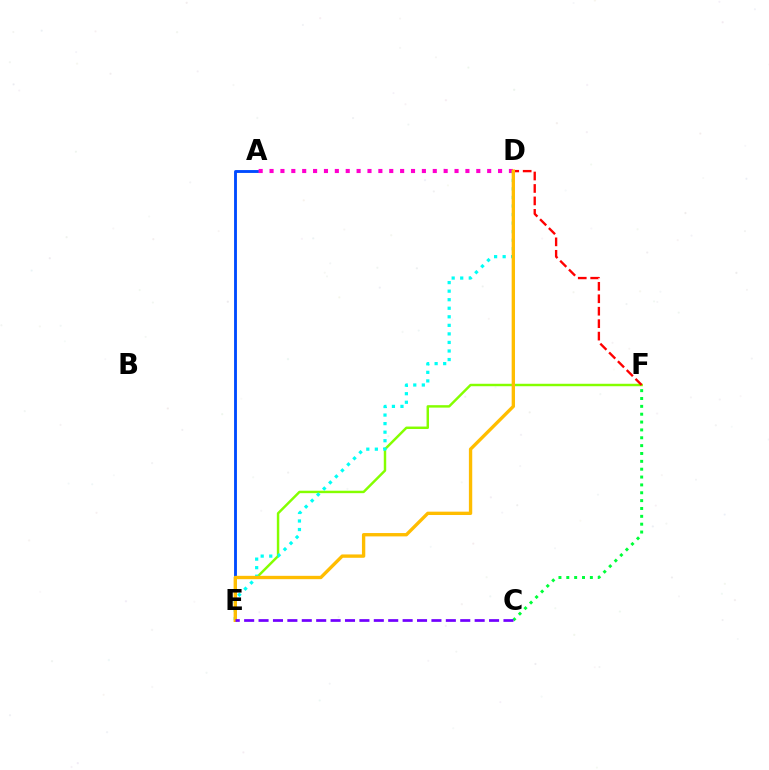{('A', 'E'): [{'color': '#004bff', 'line_style': 'solid', 'thickness': 2.06}], ('E', 'F'): [{'color': '#84ff00', 'line_style': 'solid', 'thickness': 1.76}], ('C', 'F'): [{'color': '#00ff39', 'line_style': 'dotted', 'thickness': 2.13}], ('D', 'F'): [{'color': '#ff0000', 'line_style': 'dashed', 'thickness': 1.69}], ('A', 'D'): [{'color': '#ff00cf', 'line_style': 'dotted', 'thickness': 2.96}], ('D', 'E'): [{'color': '#00fff6', 'line_style': 'dotted', 'thickness': 2.32}, {'color': '#ffbd00', 'line_style': 'solid', 'thickness': 2.41}], ('C', 'E'): [{'color': '#7200ff', 'line_style': 'dashed', 'thickness': 1.96}]}